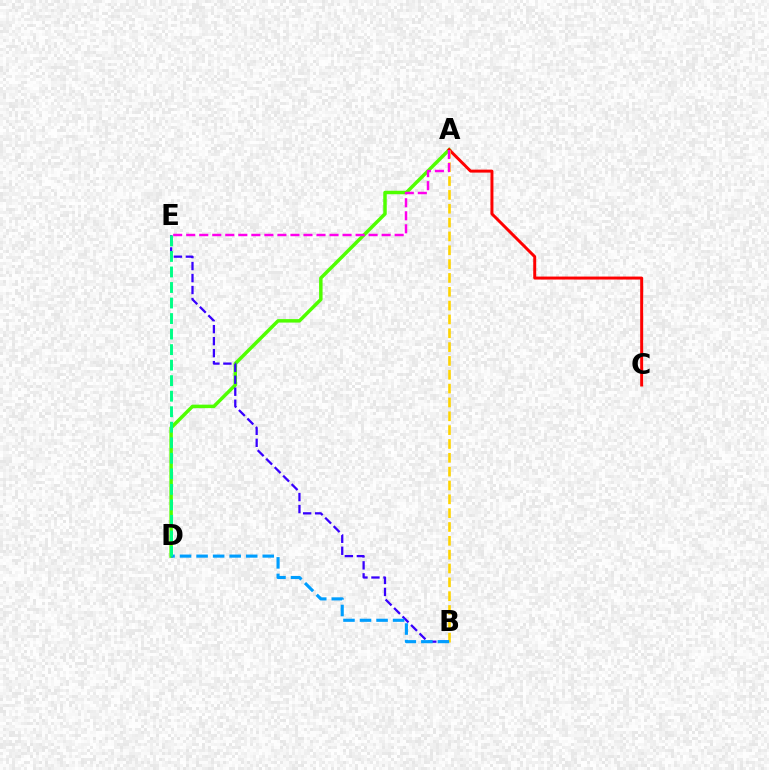{('A', 'D'): [{'color': '#4fff00', 'line_style': 'solid', 'thickness': 2.5}], ('A', 'C'): [{'color': '#ff0000', 'line_style': 'solid', 'thickness': 2.14}], ('A', 'B'): [{'color': '#ffd500', 'line_style': 'dashed', 'thickness': 1.88}], ('B', 'E'): [{'color': '#3700ff', 'line_style': 'dashed', 'thickness': 1.63}], ('B', 'D'): [{'color': '#009eff', 'line_style': 'dashed', 'thickness': 2.25}], ('A', 'E'): [{'color': '#ff00ed', 'line_style': 'dashed', 'thickness': 1.77}], ('D', 'E'): [{'color': '#00ff86', 'line_style': 'dashed', 'thickness': 2.11}]}